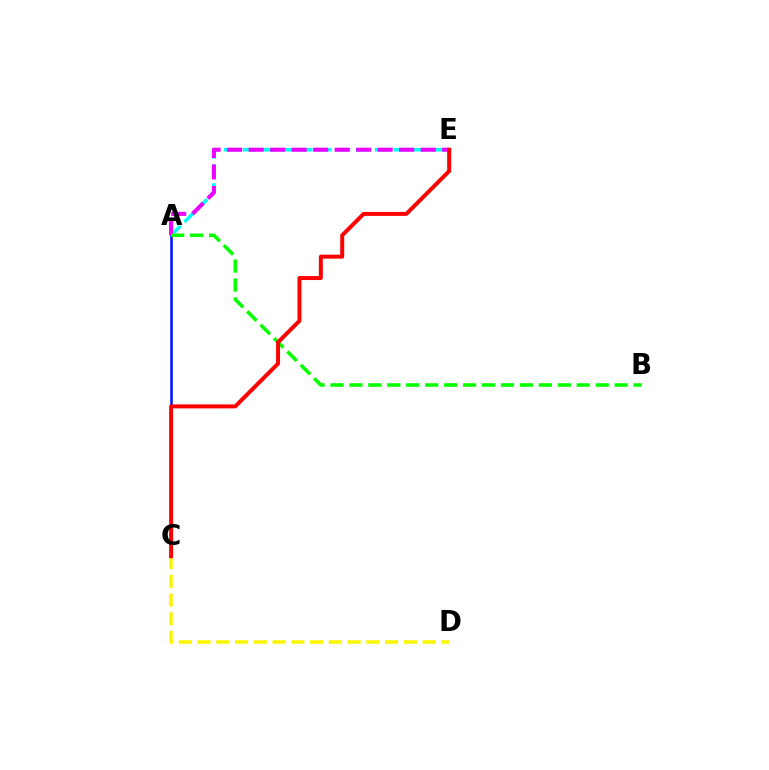{('A', 'E'): [{'color': '#00fff6', 'line_style': 'dashed', 'thickness': 2.56}, {'color': '#ee00ff', 'line_style': 'dashed', 'thickness': 2.92}], ('A', 'C'): [{'color': '#0010ff', 'line_style': 'solid', 'thickness': 1.83}], ('C', 'D'): [{'color': '#fcf500', 'line_style': 'dashed', 'thickness': 2.55}], ('A', 'B'): [{'color': '#08ff00', 'line_style': 'dashed', 'thickness': 2.57}], ('C', 'E'): [{'color': '#ff0000', 'line_style': 'solid', 'thickness': 2.86}]}